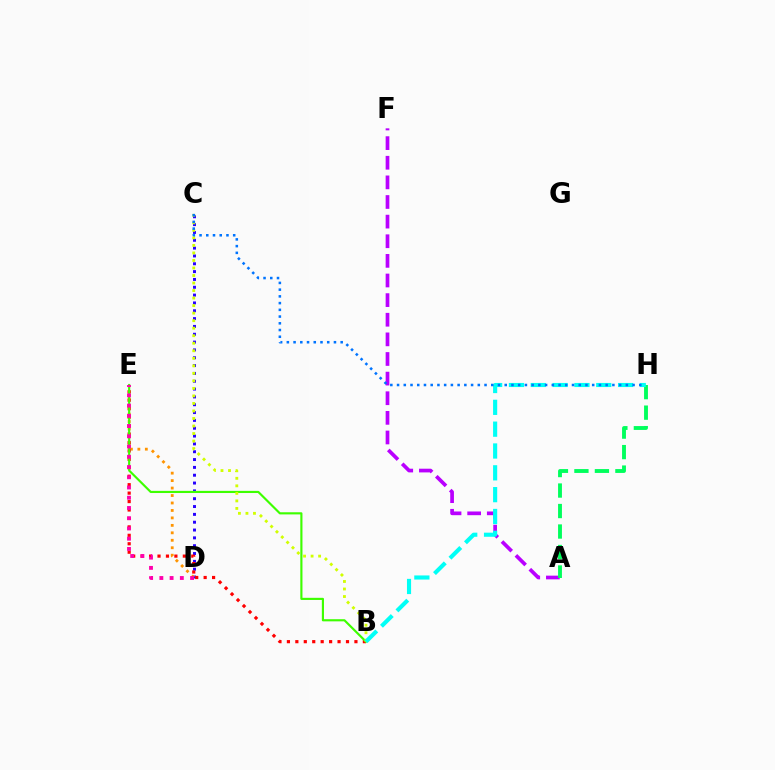{('C', 'D'): [{'color': '#2500ff', 'line_style': 'dotted', 'thickness': 2.13}], ('D', 'E'): [{'color': '#ff9400', 'line_style': 'dotted', 'thickness': 2.03}, {'color': '#ff00ac', 'line_style': 'dotted', 'thickness': 2.78}], ('B', 'E'): [{'color': '#ff0000', 'line_style': 'dotted', 'thickness': 2.29}, {'color': '#3dff00', 'line_style': 'solid', 'thickness': 1.55}], ('B', 'C'): [{'color': '#d1ff00', 'line_style': 'dotted', 'thickness': 2.04}], ('A', 'F'): [{'color': '#b900ff', 'line_style': 'dashed', 'thickness': 2.67}], ('A', 'H'): [{'color': '#00ff5c', 'line_style': 'dashed', 'thickness': 2.78}], ('B', 'H'): [{'color': '#00fff6', 'line_style': 'dashed', 'thickness': 2.97}], ('C', 'H'): [{'color': '#0074ff', 'line_style': 'dotted', 'thickness': 1.83}]}